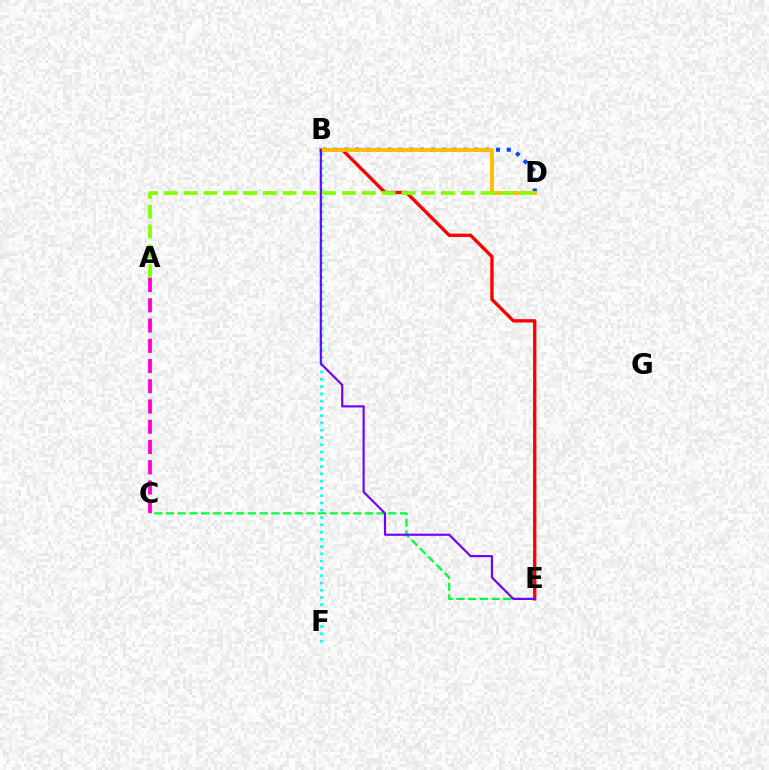{('C', 'E'): [{'color': '#00ff39', 'line_style': 'dashed', 'thickness': 1.59}], ('B', 'D'): [{'color': '#004bff', 'line_style': 'dotted', 'thickness': 2.94}, {'color': '#ffbd00', 'line_style': 'solid', 'thickness': 2.77}], ('B', 'E'): [{'color': '#ff0000', 'line_style': 'solid', 'thickness': 2.4}, {'color': '#7200ff', 'line_style': 'solid', 'thickness': 1.56}], ('B', 'F'): [{'color': '#00fff6', 'line_style': 'dotted', 'thickness': 1.98}], ('A', 'C'): [{'color': '#ff00cf', 'line_style': 'dashed', 'thickness': 2.75}], ('A', 'D'): [{'color': '#84ff00', 'line_style': 'dashed', 'thickness': 2.69}]}